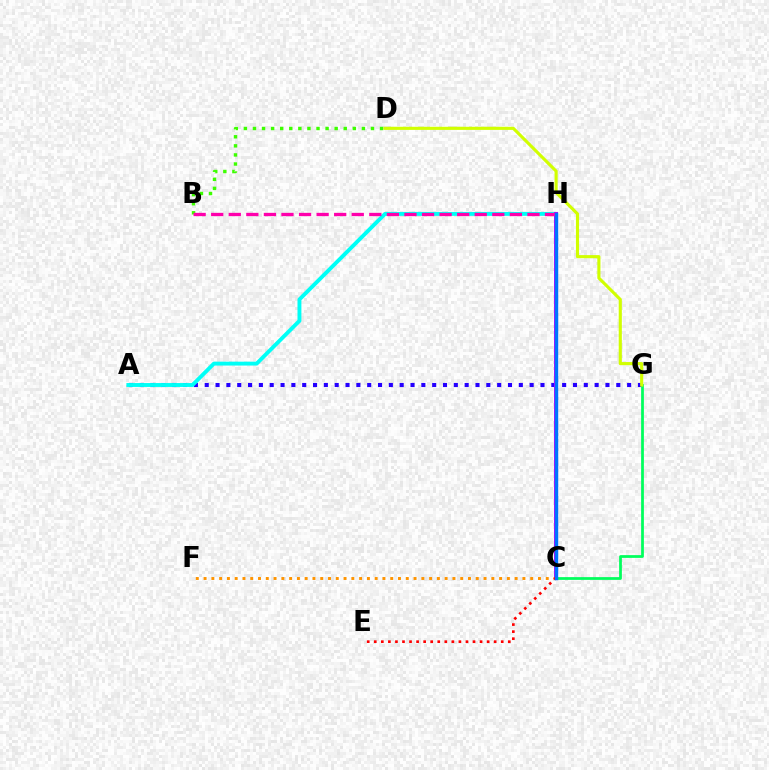{('A', 'G'): [{'color': '#2500ff', 'line_style': 'dotted', 'thickness': 2.94}], ('C', 'G'): [{'color': '#00ff5c', 'line_style': 'solid', 'thickness': 1.98}], ('A', 'H'): [{'color': '#00fff6', 'line_style': 'solid', 'thickness': 2.8}], ('C', 'F'): [{'color': '#ff9400', 'line_style': 'dotted', 'thickness': 2.11}], ('C', 'H'): [{'color': '#b900ff', 'line_style': 'solid', 'thickness': 2.86}, {'color': '#0074ff', 'line_style': 'solid', 'thickness': 2.47}], ('C', 'E'): [{'color': '#ff0000', 'line_style': 'dotted', 'thickness': 1.92}], ('B', 'D'): [{'color': '#3dff00', 'line_style': 'dotted', 'thickness': 2.47}], ('B', 'H'): [{'color': '#ff00ac', 'line_style': 'dashed', 'thickness': 2.39}], ('D', 'G'): [{'color': '#d1ff00', 'line_style': 'solid', 'thickness': 2.25}]}